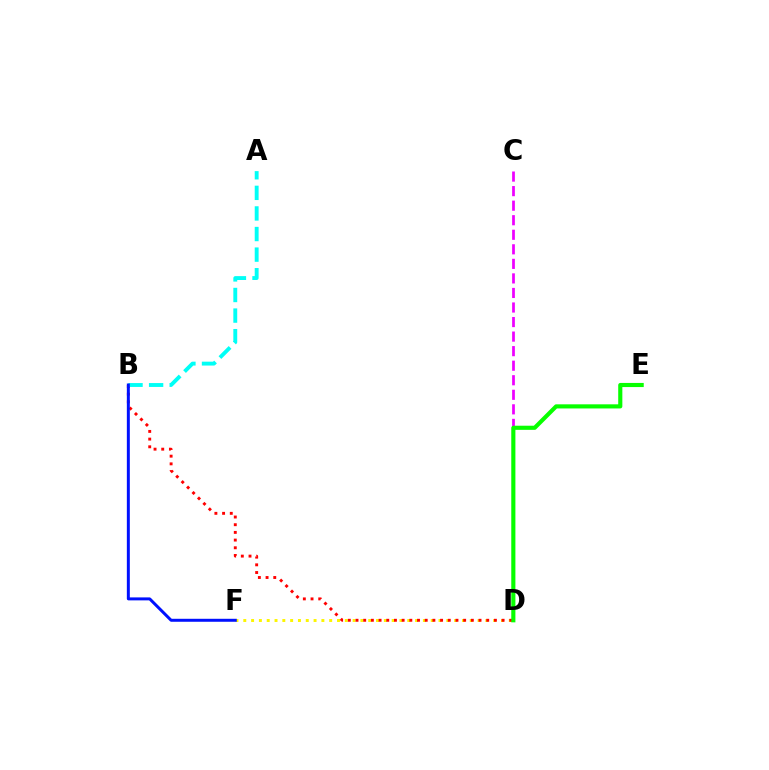{('C', 'D'): [{'color': '#ee00ff', 'line_style': 'dashed', 'thickness': 1.98}], ('D', 'F'): [{'color': '#fcf500', 'line_style': 'dotted', 'thickness': 2.12}], ('B', 'D'): [{'color': '#ff0000', 'line_style': 'dotted', 'thickness': 2.09}], ('A', 'B'): [{'color': '#00fff6', 'line_style': 'dashed', 'thickness': 2.8}], ('B', 'F'): [{'color': '#0010ff', 'line_style': 'solid', 'thickness': 2.15}], ('D', 'E'): [{'color': '#08ff00', 'line_style': 'solid', 'thickness': 2.97}]}